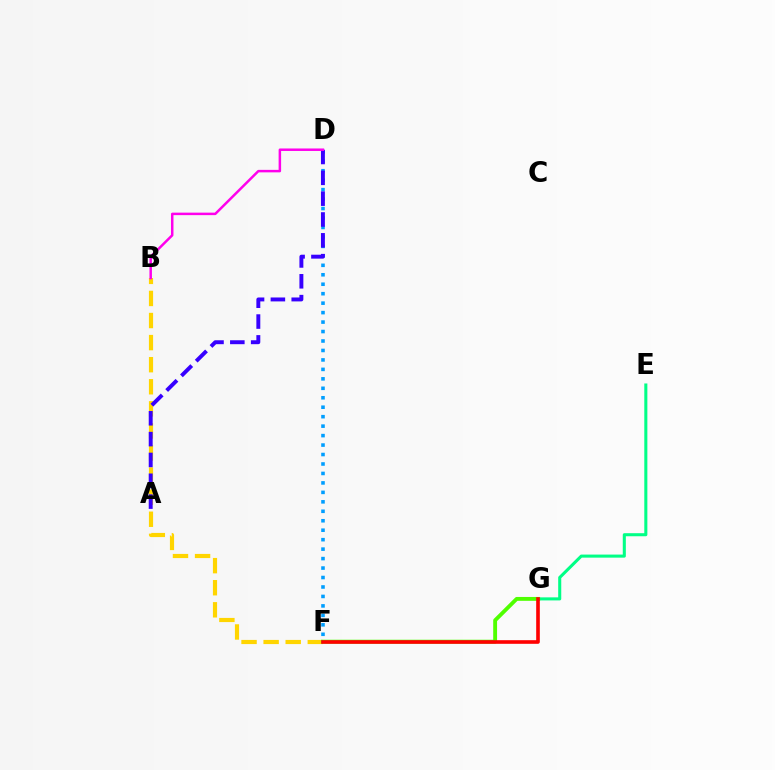{('B', 'F'): [{'color': '#ffd500', 'line_style': 'dashed', 'thickness': 3.0}], ('E', 'G'): [{'color': '#00ff86', 'line_style': 'solid', 'thickness': 2.21}], ('F', 'G'): [{'color': '#4fff00', 'line_style': 'solid', 'thickness': 2.78}, {'color': '#ff0000', 'line_style': 'solid', 'thickness': 2.61}], ('D', 'F'): [{'color': '#009eff', 'line_style': 'dotted', 'thickness': 2.57}], ('A', 'D'): [{'color': '#3700ff', 'line_style': 'dashed', 'thickness': 2.83}], ('B', 'D'): [{'color': '#ff00ed', 'line_style': 'solid', 'thickness': 1.79}]}